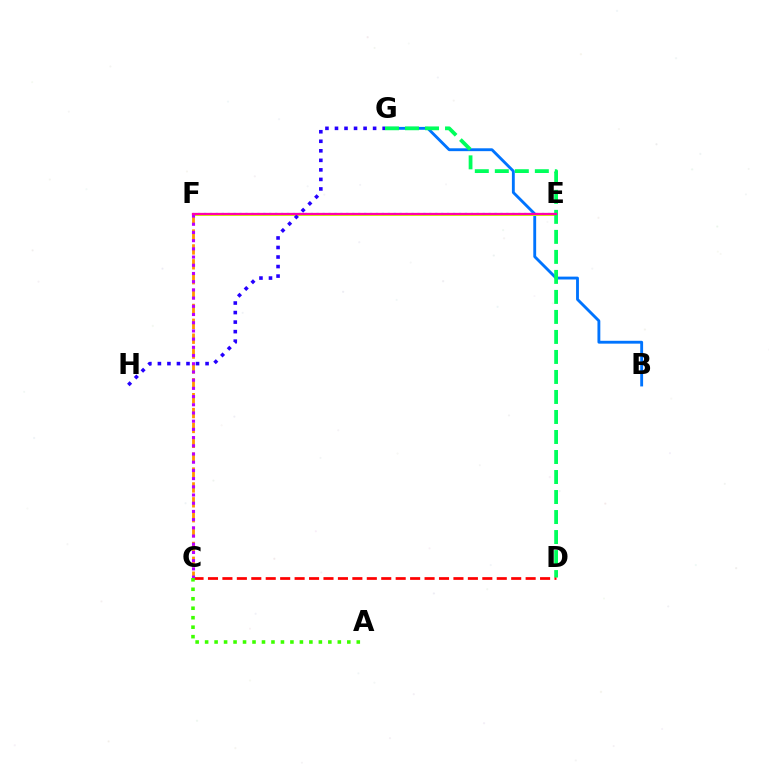{('B', 'G'): [{'color': '#0074ff', 'line_style': 'solid', 'thickness': 2.06}], ('E', 'F'): [{'color': '#00fff6', 'line_style': 'dotted', 'thickness': 1.61}, {'color': '#d1ff00', 'line_style': 'solid', 'thickness': 2.14}, {'color': '#ff00ac', 'line_style': 'solid', 'thickness': 1.64}], ('G', 'H'): [{'color': '#2500ff', 'line_style': 'dotted', 'thickness': 2.59}], ('C', 'F'): [{'color': '#ff9400', 'line_style': 'dashed', 'thickness': 2.02}, {'color': '#b900ff', 'line_style': 'dotted', 'thickness': 2.23}], ('C', 'D'): [{'color': '#ff0000', 'line_style': 'dashed', 'thickness': 1.96}], ('A', 'C'): [{'color': '#3dff00', 'line_style': 'dotted', 'thickness': 2.58}], ('D', 'G'): [{'color': '#00ff5c', 'line_style': 'dashed', 'thickness': 2.72}]}